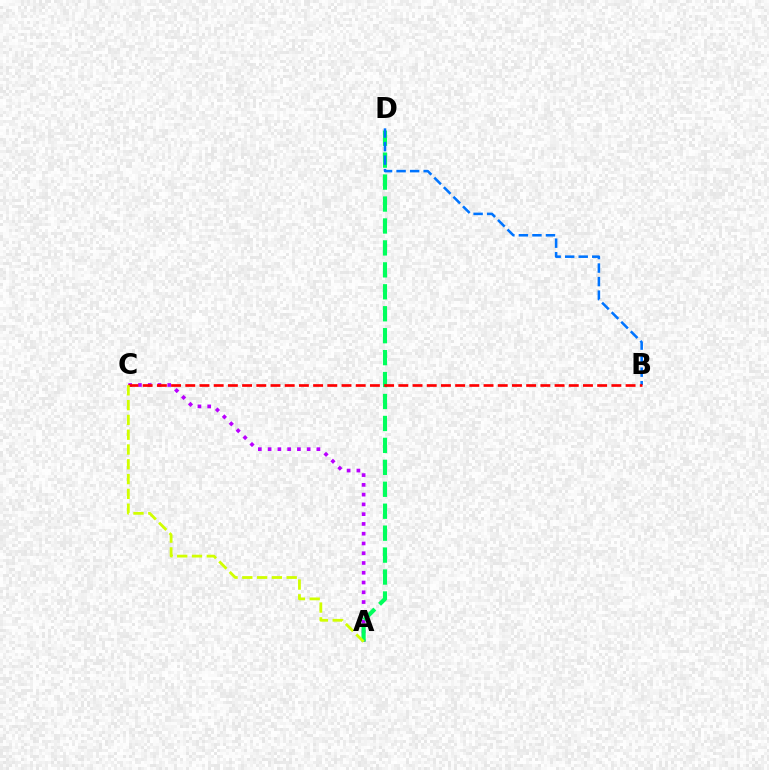{('A', 'C'): [{'color': '#b900ff', 'line_style': 'dotted', 'thickness': 2.65}, {'color': '#d1ff00', 'line_style': 'dashed', 'thickness': 2.01}], ('A', 'D'): [{'color': '#00ff5c', 'line_style': 'dashed', 'thickness': 2.98}], ('B', 'D'): [{'color': '#0074ff', 'line_style': 'dashed', 'thickness': 1.84}], ('B', 'C'): [{'color': '#ff0000', 'line_style': 'dashed', 'thickness': 1.93}]}